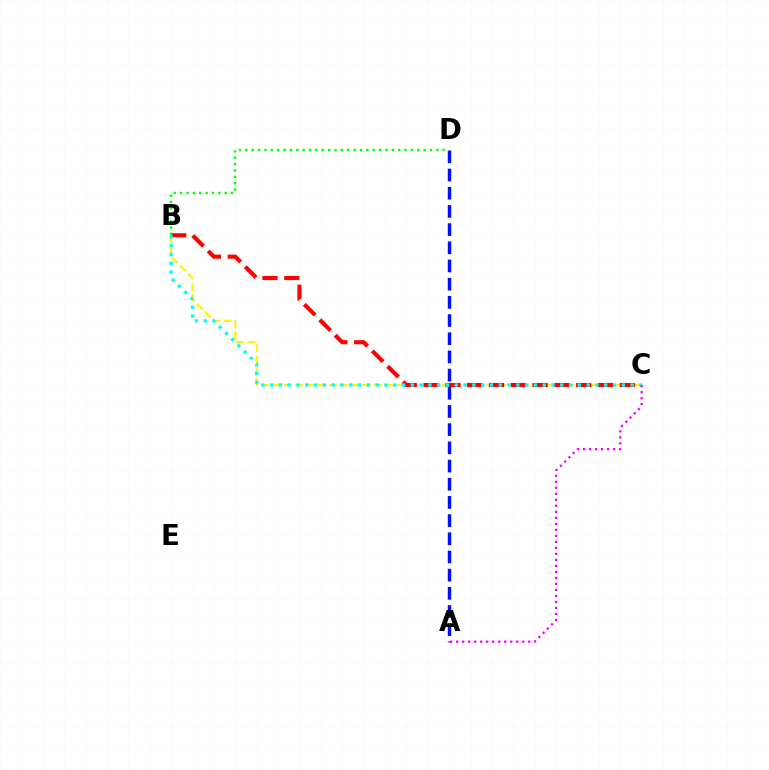{('A', 'D'): [{'color': '#0010ff', 'line_style': 'dashed', 'thickness': 2.47}], ('B', 'C'): [{'color': '#fcf500', 'line_style': 'dashed', 'thickness': 1.53}, {'color': '#ff0000', 'line_style': 'dashed', 'thickness': 2.96}, {'color': '#00fff6', 'line_style': 'dotted', 'thickness': 2.39}], ('B', 'D'): [{'color': '#08ff00', 'line_style': 'dotted', 'thickness': 1.73}], ('A', 'C'): [{'color': '#ee00ff', 'line_style': 'dotted', 'thickness': 1.63}]}